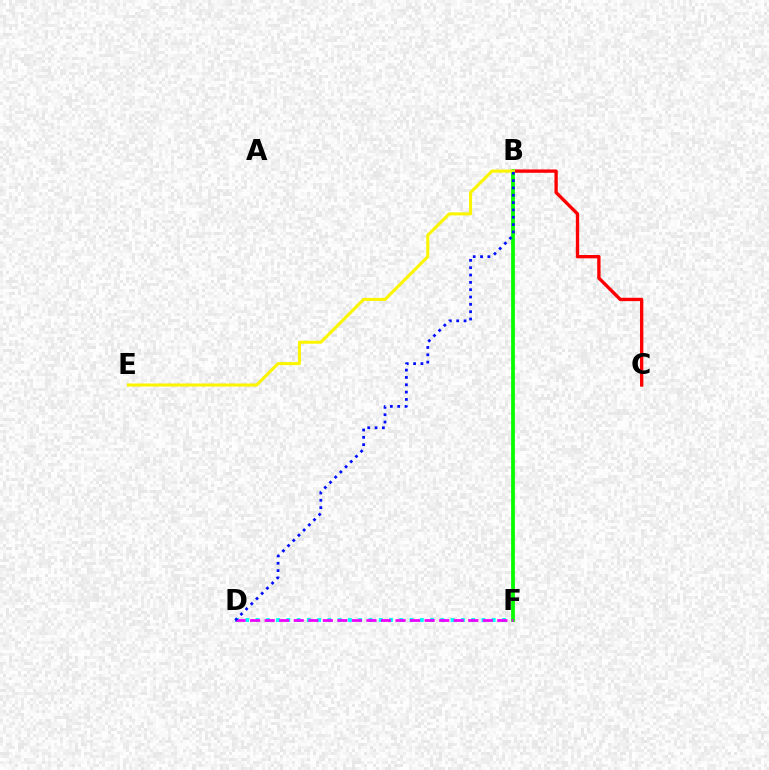{('B', 'C'): [{'color': '#ff0000', 'line_style': 'solid', 'thickness': 2.41}], ('D', 'F'): [{'color': '#00fff6', 'line_style': 'dotted', 'thickness': 2.79}, {'color': '#ee00ff', 'line_style': 'dashed', 'thickness': 1.98}], ('B', 'F'): [{'color': '#08ff00', 'line_style': 'solid', 'thickness': 2.73}], ('B', 'E'): [{'color': '#fcf500', 'line_style': 'solid', 'thickness': 2.19}], ('B', 'D'): [{'color': '#0010ff', 'line_style': 'dotted', 'thickness': 1.99}]}